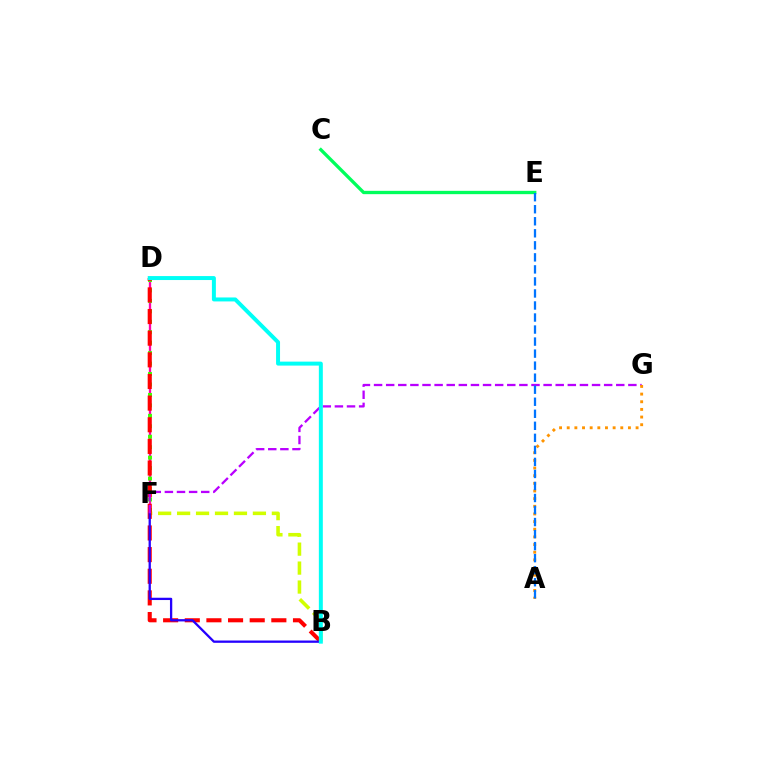{('D', 'F'): [{'color': '#ff00ac', 'line_style': 'solid', 'thickness': 1.67}, {'color': '#3dff00', 'line_style': 'dotted', 'thickness': 2.84}], ('B', 'F'): [{'color': '#d1ff00', 'line_style': 'dashed', 'thickness': 2.58}, {'color': '#2500ff', 'line_style': 'solid', 'thickness': 1.65}], ('C', 'E'): [{'color': '#00ff5c', 'line_style': 'solid', 'thickness': 2.39}], ('B', 'D'): [{'color': '#ff0000', 'line_style': 'dashed', 'thickness': 2.94}, {'color': '#00fff6', 'line_style': 'solid', 'thickness': 2.86}], ('F', 'G'): [{'color': '#b900ff', 'line_style': 'dashed', 'thickness': 1.65}], ('A', 'G'): [{'color': '#ff9400', 'line_style': 'dotted', 'thickness': 2.08}], ('A', 'E'): [{'color': '#0074ff', 'line_style': 'dashed', 'thickness': 1.63}]}